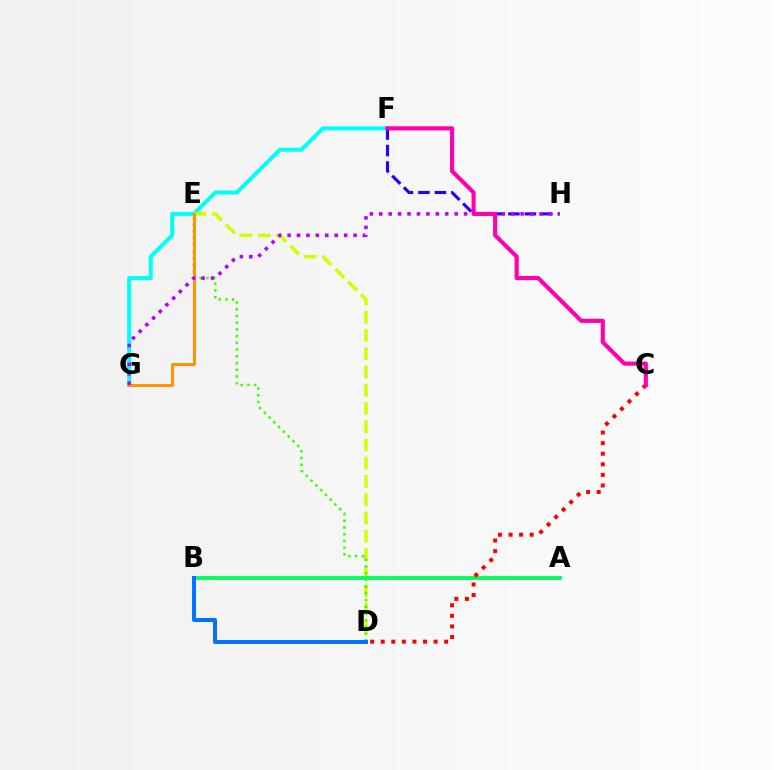{('F', 'G'): [{'color': '#00fff6', 'line_style': 'solid', 'thickness': 2.91}], ('D', 'E'): [{'color': '#d1ff00', 'line_style': 'dashed', 'thickness': 2.48}, {'color': '#3dff00', 'line_style': 'dotted', 'thickness': 1.83}], ('A', 'B'): [{'color': '#00ff5c', 'line_style': 'solid', 'thickness': 2.77}], ('C', 'D'): [{'color': '#ff0000', 'line_style': 'dotted', 'thickness': 2.87}], ('F', 'H'): [{'color': '#2500ff', 'line_style': 'dashed', 'thickness': 2.24}], ('E', 'G'): [{'color': '#ff9400', 'line_style': 'solid', 'thickness': 2.18}], ('G', 'H'): [{'color': '#b900ff', 'line_style': 'dotted', 'thickness': 2.56}], ('C', 'F'): [{'color': '#ff00ac', 'line_style': 'solid', 'thickness': 2.97}], ('B', 'D'): [{'color': '#0074ff', 'line_style': 'solid', 'thickness': 2.9}]}